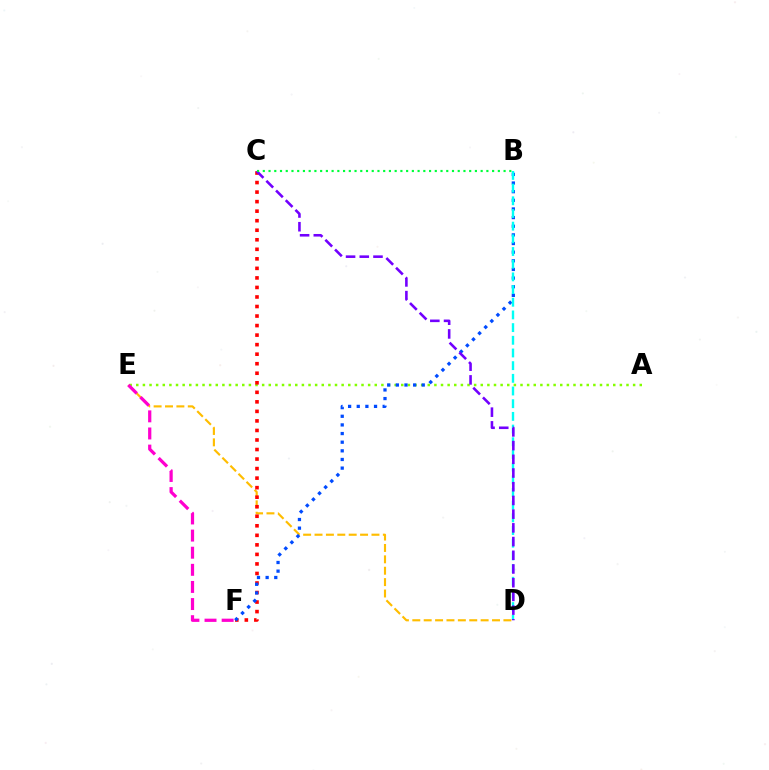{('D', 'E'): [{'color': '#ffbd00', 'line_style': 'dashed', 'thickness': 1.55}], ('A', 'E'): [{'color': '#84ff00', 'line_style': 'dotted', 'thickness': 1.8}], ('C', 'F'): [{'color': '#ff0000', 'line_style': 'dotted', 'thickness': 2.59}], ('B', 'F'): [{'color': '#004bff', 'line_style': 'dotted', 'thickness': 2.35}], ('B', 'D'): [{'color': '#00fff6', 'line_style': 'dashed', 'thickness': 1.72}], ('E', 'F'): [{'color': '#ff00cf', 'line_style': 'dashed', 'thickness': 2.33}], ('C', 'D'): [{'color': '#7200ff', 'line_style': 'dashed', 'thickness': 1.86}], ('B', 'C'): [{'color': '#00ff39', 'line_style': 'dotted', 'thickness': 1.56}]}